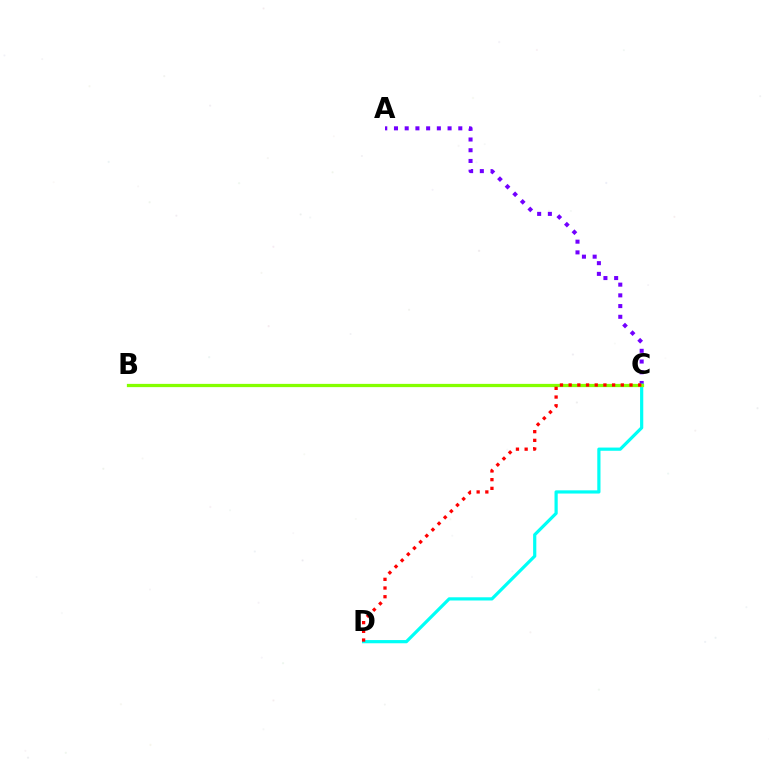{('A', 'C'): [{'color': '#7200ff', 'line_style': 'dotted', 'thickness': 2.91}], ('C', 'D'): [{'color': '#00fff6', 'line_style': 'solid', 'thickness': 2.31}, {'color': '#ff0000', 'line_style': 'dotted', 'thickness': 2.36}], ('B', 'C'): [{'color': '#84ff00', 'line_style': 'solid', 'thickness': 2.34}]}